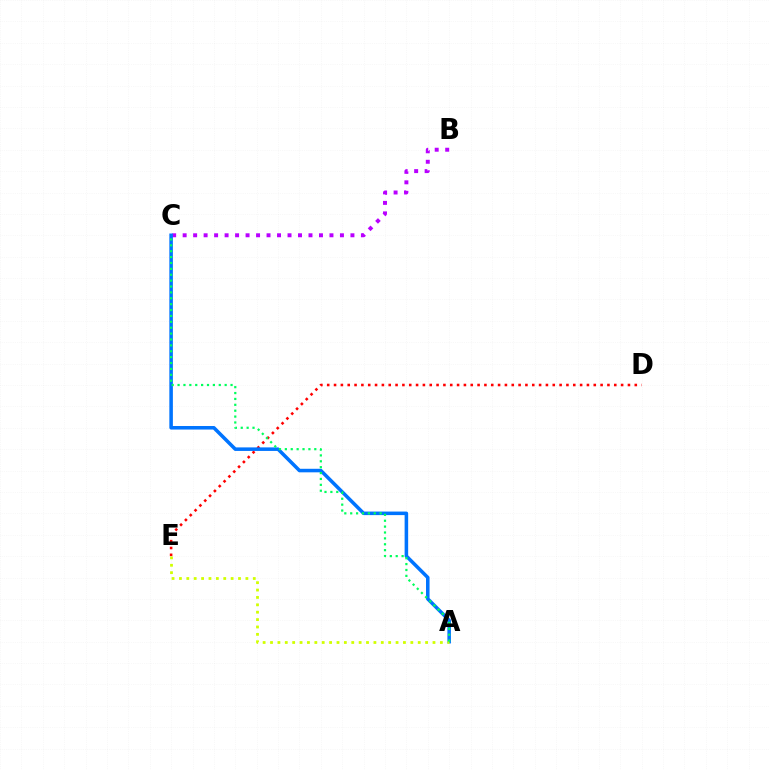{('B', 'C'): [{'color': '#b900ff', 'line_style': 'dotted', 'thickness': 2.85}], ('D', 'E'): [{'color': '#ff0000', 'line_style': 'dotted', 'thickness': 1.86}], ('A', 'C'): [{'color': '#0074ff', 'line_style': 'solid', 'thickness': 2.55}, {'color': '#00ff5c', 'line_style': 'dotted', 'thickness': 1.6}], ('A', 'E'): [{'color': '#d1ff00', 'line_style': 'dotted', 'thickness': 2.01}]}